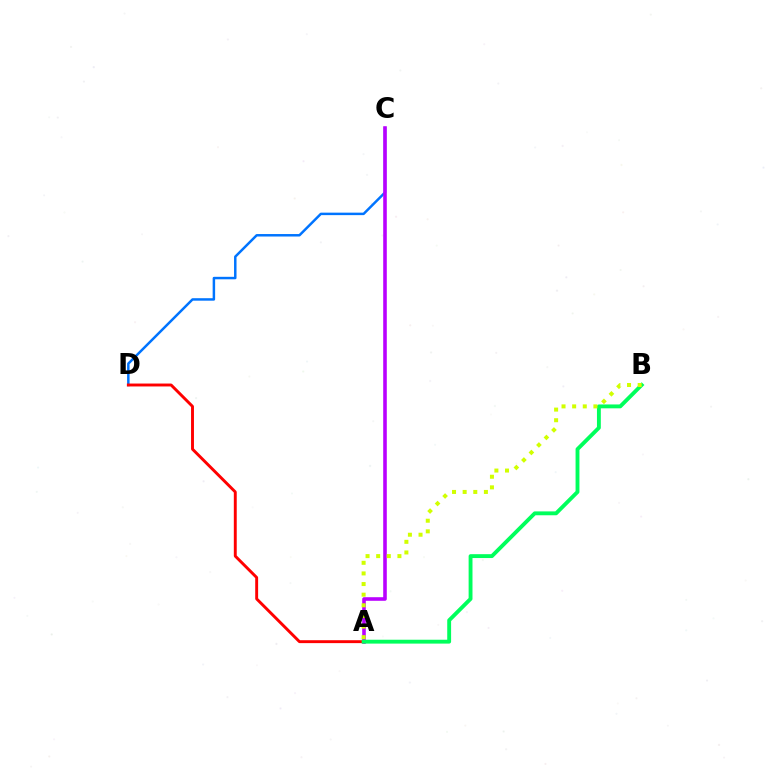{('C', 'D'): [{'color': '#0074ff', 'line_style': 'solid', 'thickness': 1.79}], ('A', 'C'): [{'color': '#b900ff', 'line_style': 'solid', 'thickness': 2.58}], ('A', 'D'): [{'color': '#ff0000', 'line_style': 'solid', 'thickness': 2.1}], ('A', 'B'): [{'color': '#00ff5c', 'line_style': 'solid', 'thickness': 2.79}, {'color': '#d1ff00', 'line_style': 'dotted', 'thickness': 2.89}]}